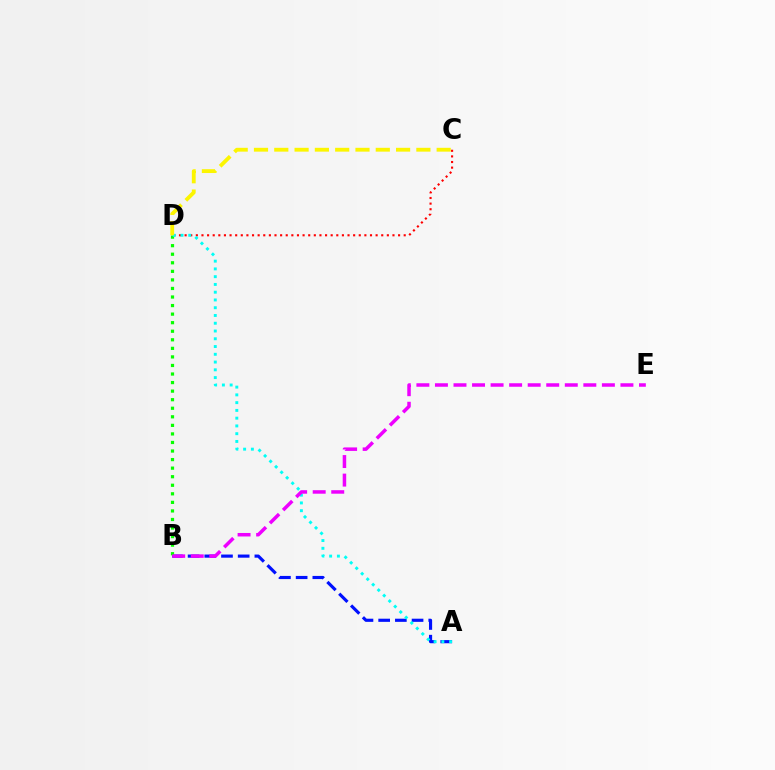{('A', 'B'): [{'color': '#0010ff', 'line_style': 'dashed', 'thickness': 2.27}], ('C', 'D'): [{'color': '#ff0000', 'line_style': 'dotted', 'thickness': 1.53}, {'color': '#fcf500', 'line_style': 'dashed', 'thickness': 2.76}], ('B', 'D'): [{'color': '#08ff00', 'line_style': 'dotted', 'thickness': 2.32}], ('A', 'D'): [{'color': '#00fff6', 'line_style': 'dotted', 'thickness': 2.11}], ('B', 'E'): [{'color': '#ee00ff', 'line_style': 'dashed', 'thickness': 2.52}]}